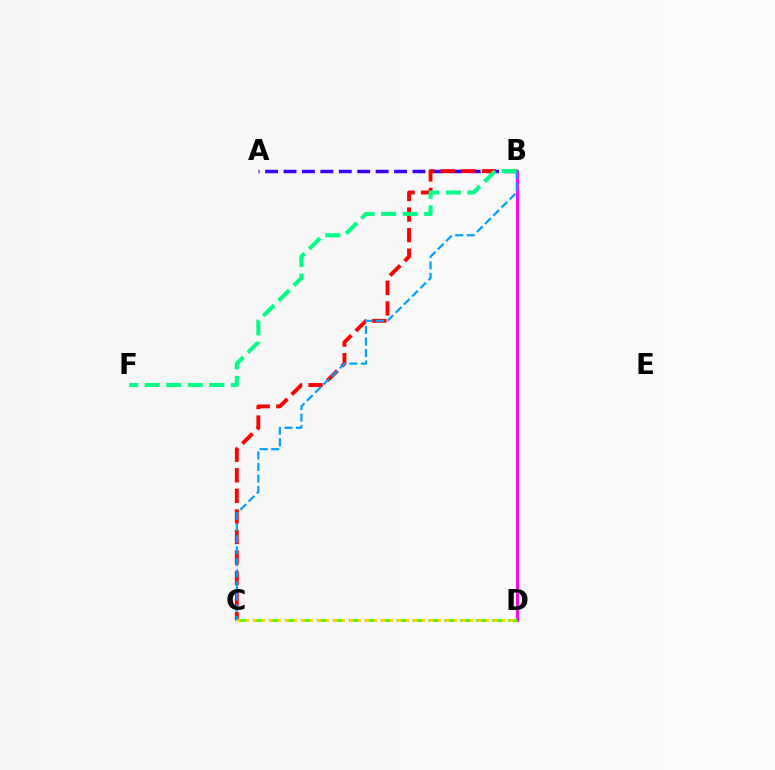{('A', 'B'): [{'color': '#3700ff', 'line_style': 'dashed', 'thickness': 2.5}], ('B', 'D'): [{'color': '#ff00ed', 'line_style': 'solid', 'thickness': 2.09}], ('B', 'C'): [{'color': '#ff0000', 'line_style': 'dashed', 'thickness': 2.79}, {'color': '#009eff', 'line_style': 'dashed', 'thickness': 1.57}], ('B', 'F'): [{'color': '#00ff86', 'line_style': 'dashed', 'thickness': 2.93}], ('C', 'D'): [{'color': '#4fff00', 'line_style': 'dashed', 'thickness': 2.16}, {'color': '#ffd500', 'line_style': 'dotted', 'thickness': 2.18}]}